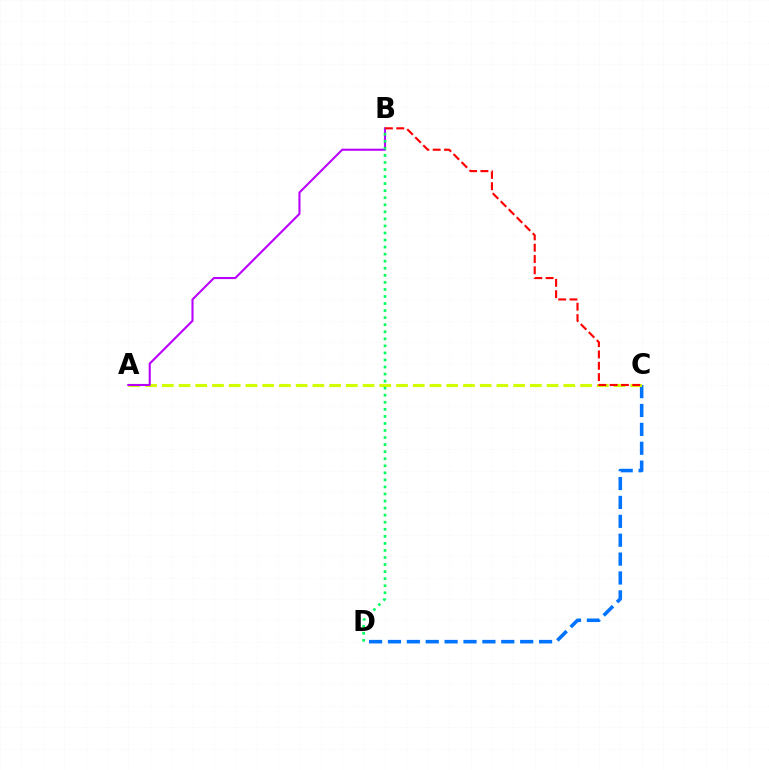{('C', 'D'): [{'color': '#0074ff', 'line_style': 'dashed', 'thickness': 2.57}], ('A', 'C'): [{'color': '#d1ff00', 'line_style': 'dashed', 'thickness': 2.27}], ('A', 'B'): [{'color': '#b900ff', 'line_style': 'solid', 'thickness': 1.51}], ('B', 'C'): [{'color': '#ff0000', 'line_style': 'dashed', 'thickness': 1.54}], ('B', 'D'): [{'color': '#00ff5c', 'line_style': 'dotted', 'thickness': 1.92}]}